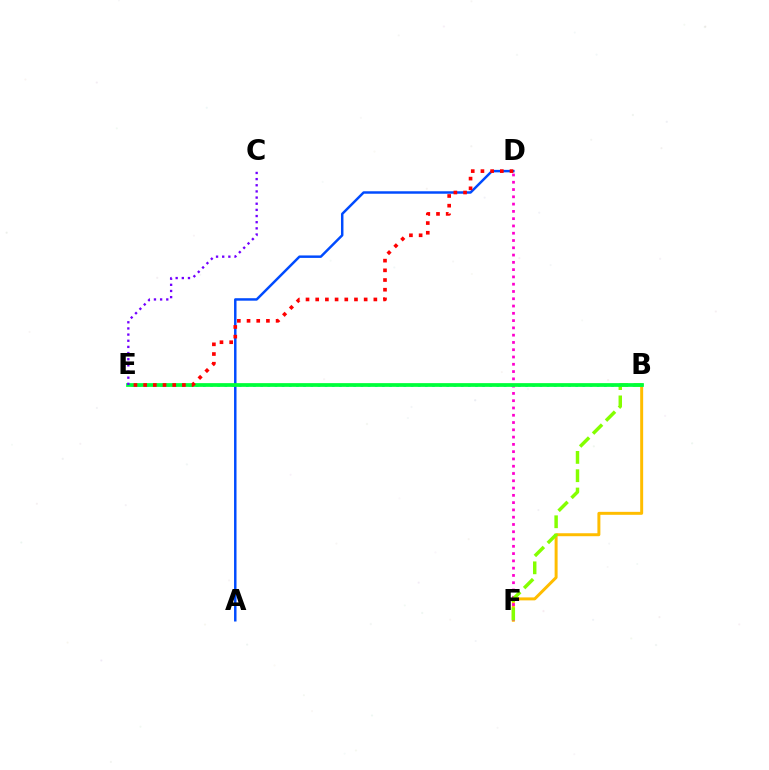{('B', 'F'): [{'color': '#ffbd00', 'line_style': 'solid', 'thickness': 2.14}, {'color': '#84ff00', 'line_style': 'dashed', 'thickness': 2.49}], ('A', 'D'): [{'color': '#004bff', 'line_style': 'solid', 'thickness': 1.78}], ('D', 'F'): [{'color': '#ff00cf', 'line_style': 'dotted', 'thickness': 1.98}], ('B', 'E'): [{'color': '#00fff6', 'line_style': 'dotted', 'thickness': 1.95}, {'color': '#00ff39', 'line_style': 'solid', 'thickness': 2.69}], ('C', 'E'): [{'color': '#7200ff', 'line_style': 'dotted', 'thickness': 1.67}], ('D', 'E'): [{'color': '#ff0000', 'line_style': 'dotted', 'thickness': 2.63}]}